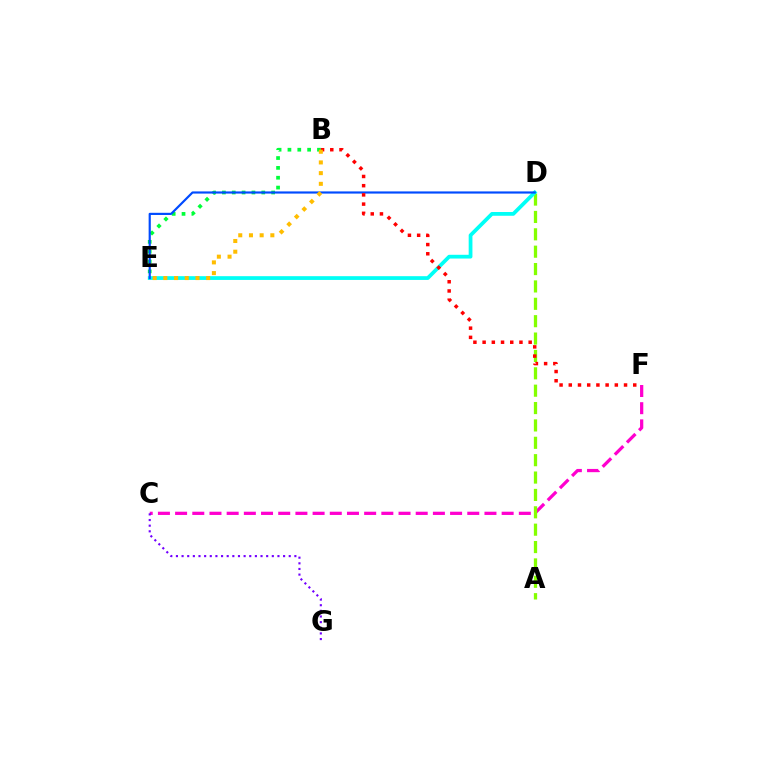{('C', 'F'): [{'color': '#ff00cf', 'line_style': 'dashed', 'thickness': 2.33}], ('C', 'G'): [{'color': '#7200ff', 'line_style': 'dotted', 'thickness': 1.53}], ('A', 'D'): [{'color': '#84ff00', 'line_style': 'dashed', 'thickness': 2.36}], ('D', 'E'): [{'color': '#00fff6', 'line_style': 'solid', 'thickness': 2.71}, {'color': '#004bff', 'line_style': 'solid', 'thickness': 1.57}], ('B', 'E'): [{'color': '#00ff39', 'line_style': 'dotted', 'thickness': 2.68}, {'color': '#ffbd00', 'line_style': 'dotted', 'thickness': 2.91}], ('B', 'F'): [{'color': '#ff0000', 'line_style': 'dotted', 'thickness': 2.5}]}